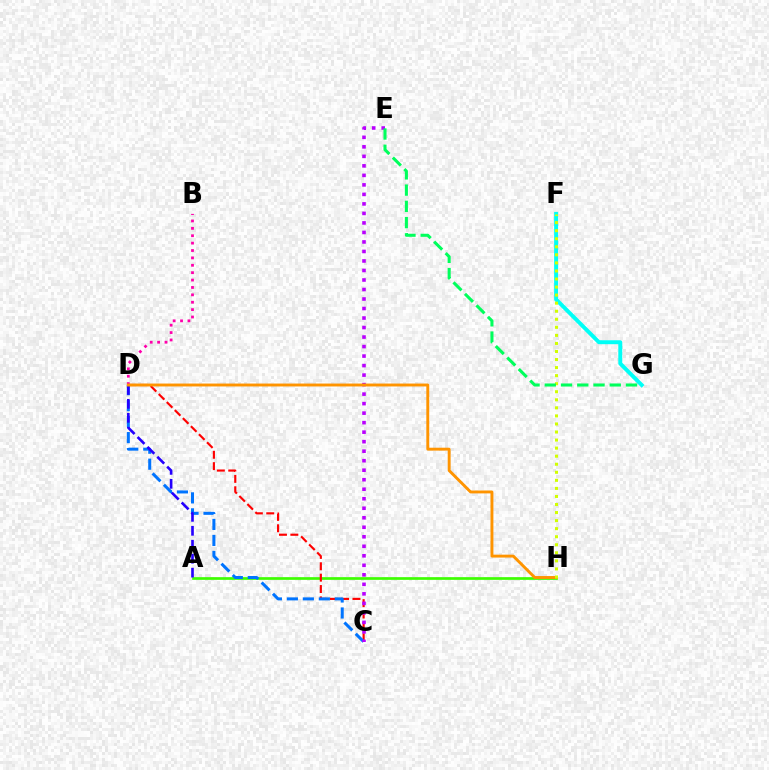{('B', 'D'): [{'color': '#ff00ac', 'line_style': 'dotted', 'thickness': 2.01}], ('A', 'H'): [{'color': '#3dff00', 'line_style': 'solid', 'thickness': 1.94}], ('F', 'G'): [{'color': '#00fff6', 'line_style': 'solid', 'thickness': 2.84}], ('C', 'D'): [{'color': '#ff0000', 'line_style': 'dashed', 'thickness': 1.55}, {'color': '#0074ff', 'line_style': 'dashed', 'thickness': 2.17}], ('C', 'E'): [{'color': '#b900ff', 'line_style': 'dotted', 'thickness': 2.58}], ('A', 'D'): [{'color': '#2500ff', 'line_style': 'dashed', 'thickness': 1.9}], ('D', 'H'): [{'color': '#ff9400', 'line_style': 'solid', 'thickness': 2.09}], ('F', 'H'): [{'color': '#d1ff00', 'line_style': 'dotted', 'thickness': 2.19}], ('E', 'G'): [{'color': '#00ff5c', 'line_style': 'dashed', 'thickness': 2.21}]}